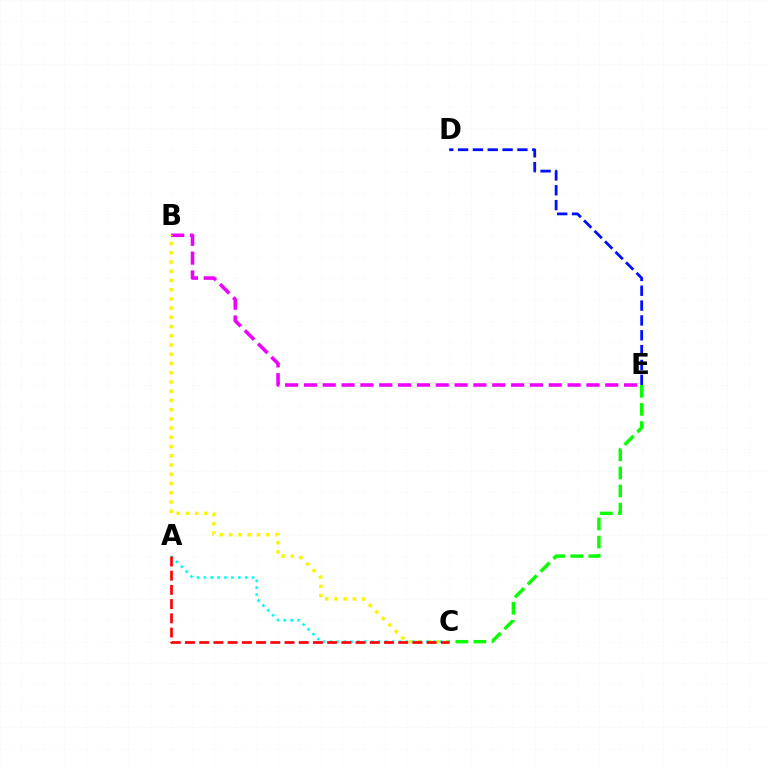{('B', 'E'): [{'color': '#ee00ff', 'line_style': 'dashed', 'thickness': 2.56}], ('B', 'C'): [{'color': '#fcf500', 'line_style': 'dotted', 'thickness': 2.51}], ('D', 'E'): [{'color': '#0010ff', 'line_style': 'dashed', 'thickness': 2.02}], ('C', 'E'): [{'color': '#08ff00', 'line_style': 'dashed', 'thickness': 2.46}], ('A', 'C'): [{'color': '#00fff6', 'line_style': 'dotted', 'thickness': 1.87}, {'color': '#ff0000', 'line_style': 'dashed', 'thickness': 1.93}]}